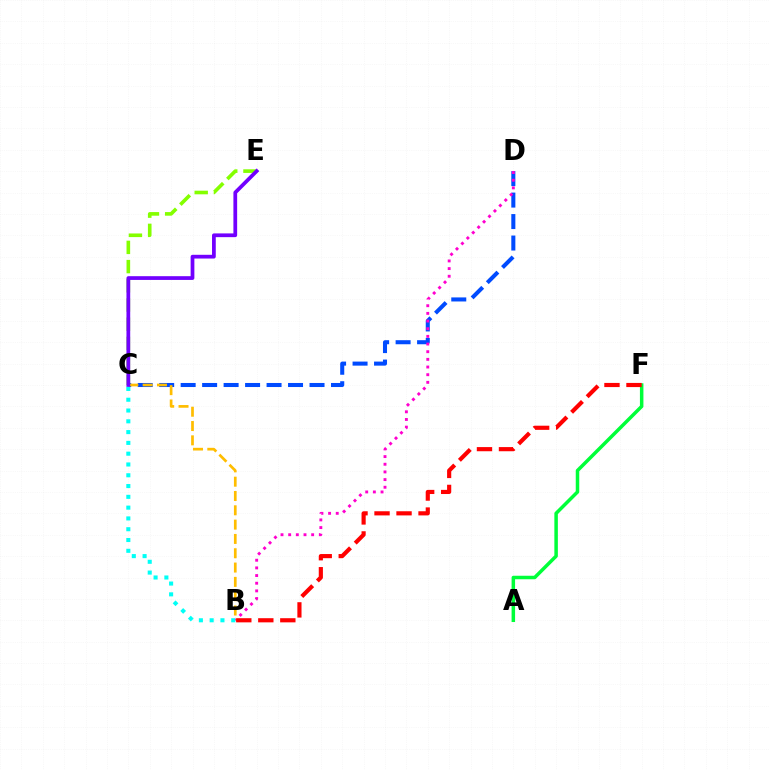{('A', 'F'): [{'color': '#00ff39', 'line_style': 'solid', 'thickness': 2.52}], ('C', 'D'): [{'color': '#004bff', 'line_style': 'dashed', 'thickness': 2.92}], ('B', 'D'): [{'color': '#ff00cf', 'line_style': 'dotted', 'thickness': 2.08}], ('B', 'C'): [{'color': '#ffbd00', 'line_style': 'dashed', 'thickness': 1.94}, {'color': '#00fff6', 'line_style': 'dotted', 'thickness': 2.93}], ('C', 'E'): [{'color': '#84ff00', 'line_style': 'dashed', 'thickness': 2.61}, {'color': '#7200ff', 'line_style': 'solid', 'thickness': 2.69}], ('B', 'F'): [{'color': '#ff0000', 'line_style': 'dashed', 'thickness': 2.99}]}